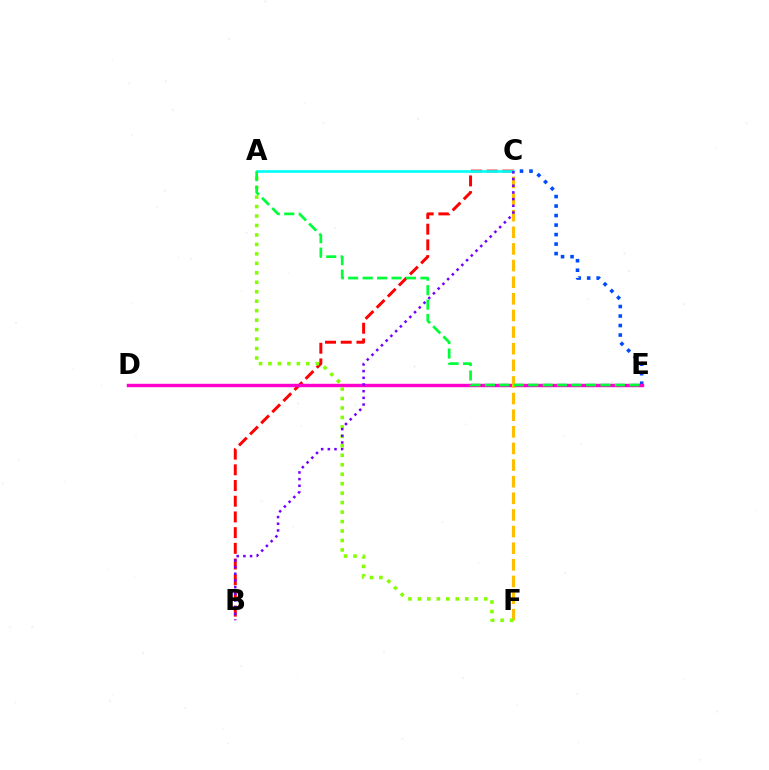{('C', 'E'): [{'color': '#004bff', 'line_style': 'dotted', 'thickness': 2.58}], ('B', 'C'): [{'color': '#ff0000', 'line_style': 'dashed', 'thickness': 2.13}, {'color': '#7200ff', 'line_style': 'dotted', 'thickness': 1.82}], ('D', 'E'): [{'color': '#ff00cf', 'line_style': 'solid', 'thickness': 2.45}], ('C', 'F'): [{'color': '#ffbd00', 'line_style': 'dashed', 'thickness': 2.26}], ('A', 'F'): [{'color': '#84ff00', 'line_style': 'dotted', 'thickness': 2.57}], ('A', 'C'): [{'color': '#00fff6', 'line_style': 'solid', 'thickness': 1.91}], ('A', 'E'): [{'color': '#00ff39', 'line_style': 'dashed', 'thickness': 1.96}]}